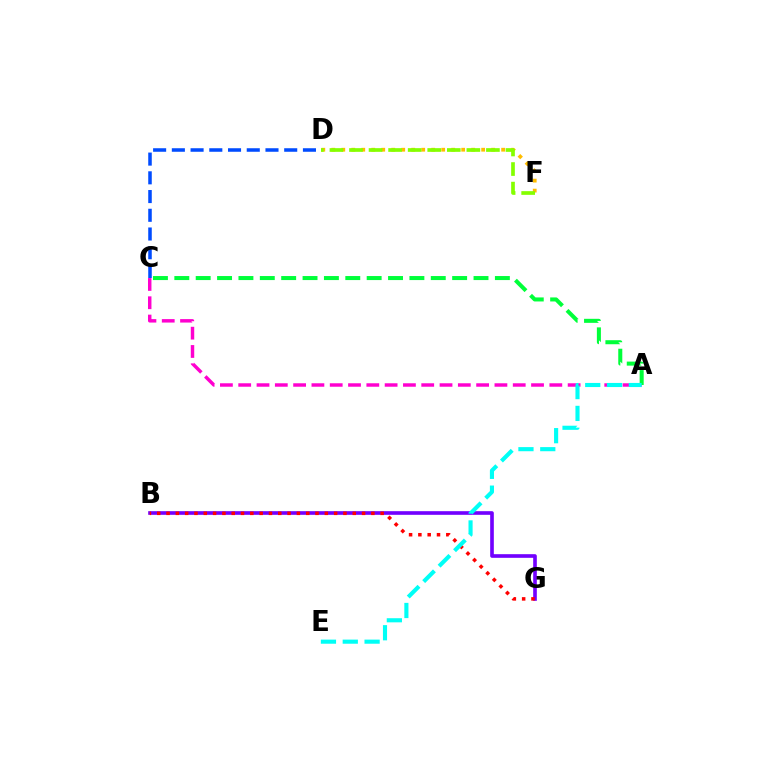{('D', 'F'): [{'color': '#ffbd00', 'line_style': 'dotted', 'thickness': 2.71}, {'color': '#84ff00', 'line_style': 'dashed', 'thickness': 2.66}], ('A', 'C'): [{'color': '#ff00cf', 'line_style': 'dashed', 'thickness': 2.49}, {'color': '#00ff39', 'line_style': 'dashed', 'thickness': 2.9}], ('C', 'D'): [{'color': '#004bff', 'line_style': 'dashed', 'thickness': 2.54}], ('B', 'G'): [{'color': '#7200ff', 'line_style': 'solid', 'thickness': 2.62}, {'color': '#ff0000', 'line_style': 'dotted', 'thickness': 2.53}], ('A', 'E'): [{'color': '#00fff6', 'line_style': 'dashed', 'thickness': 2.96}]}